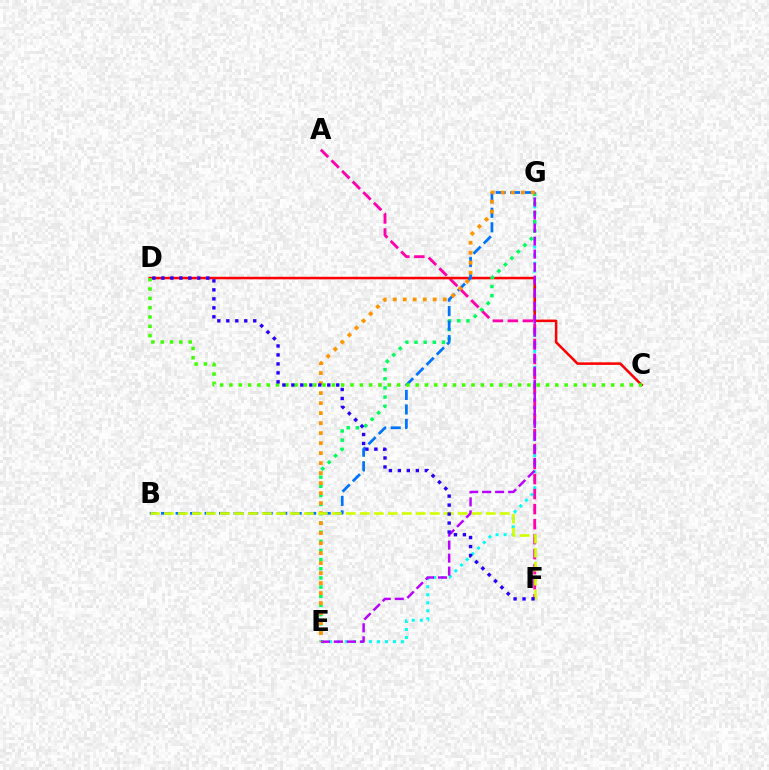{('E', 'G'): [{'color': '#00fff6', 'line_style': 'dotted', 'thickness': 2.18}, {'color': '#00ff5c', 'line_style': 'dotted', 'thickness': 2.49}, {'color': '#b900ff', 'line_style': 'dashed', 'thickness': 1.77}, {'color': '#ff9400', 'line_style': 'dotted', 'thickness': 2.72}], ('A', 'F'): [{'color': '#ff00ac', 'line_style': 'dashed', 'thickness': 2.04}], ('C', 'D'): [{'color': '#ff0000', 'line_style': 'solid', 'thickness': 1.82}, {'color': '#3dff00', 'line_style': 'dotted', 'thickness': 2.53}], ('B', 'G'): [{'color': '#0074ff', 'line_style': 'dashed', 'thickness': 1.97}], ('B', 'F'): [{'color': '#d1ff00', 'line_style': 'dashed', 'thickness': 1.9}], ('D', 'F'): [{'color': '#2500ff', 'line_style': 'dotted', 'thickness': 2.44}]}